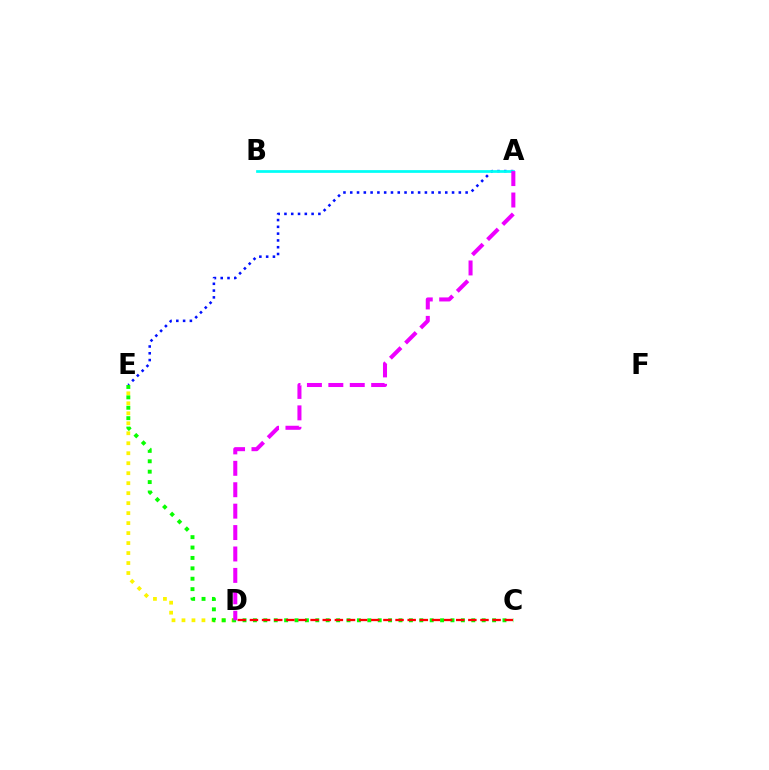{('A', 'E'): [{'color': '#0010ff', 'line_style': 'dotted', 'thickness': 1.84}], ('D', 'E'): [{'color': '#fcf500', 'line_style': 'dotted', 'thickness': 2.71}], ('C', 'E'): [{'color': '#08ff00', 'line_style': 'dotted', 'thickness': 2.82}], ('C', 'D'): [{'color': '#ff0000', 'line_style': 'dashed', 'thickness': 1.65}], ('A', 'B'): [{'color': '#00fff6', 'line_style': 'solid', 'thickness': 1.97}], ('A', 'D'): [{'color': '#ee00ff', 'line_style': 'dashed', 'thickness': 2.91}]}